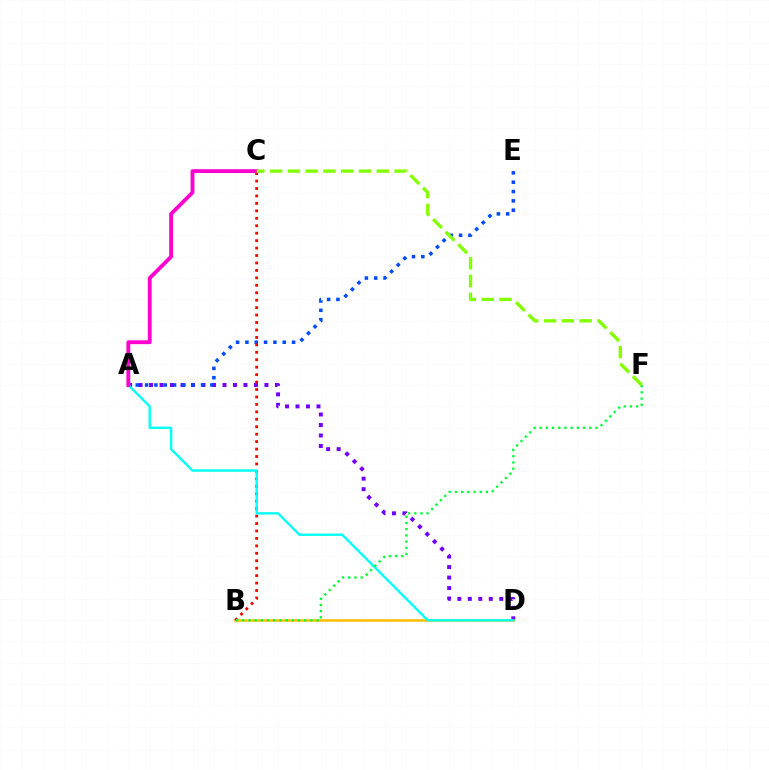{('A', 'D'): [{'color': '#7200ff', 'line_style': 'dotted', 'thickness': 2.85}, {'color': '#00fff6', 'line_style': 'solid', 'thickness': 1.7}], ('B', 'D'): [{'color': '#ffbd00', 'line_style': 'solid', 'thickness': 1.81}], ('A', 'E'): [{'color': '#004bff', 'line_style': 'dotted', 'thickness': 2.53}], ('B', 'C'): [{'color': '#ff0000', 'line_style': 'dotted', 'thickness': 2.02}], ('B', 'F'): [{'color': '#00ff39', 'line_style': 'dotted', 'thickness': 1.68}], ('A', 'C'): [{'color': '#ff00cf', 'line_style': 'solid', 'thickness': 2.78}], ('C', 'F'): [{'color': '#84ff00', 'line_style': 'dashed', 'thickness': 2.42}]}